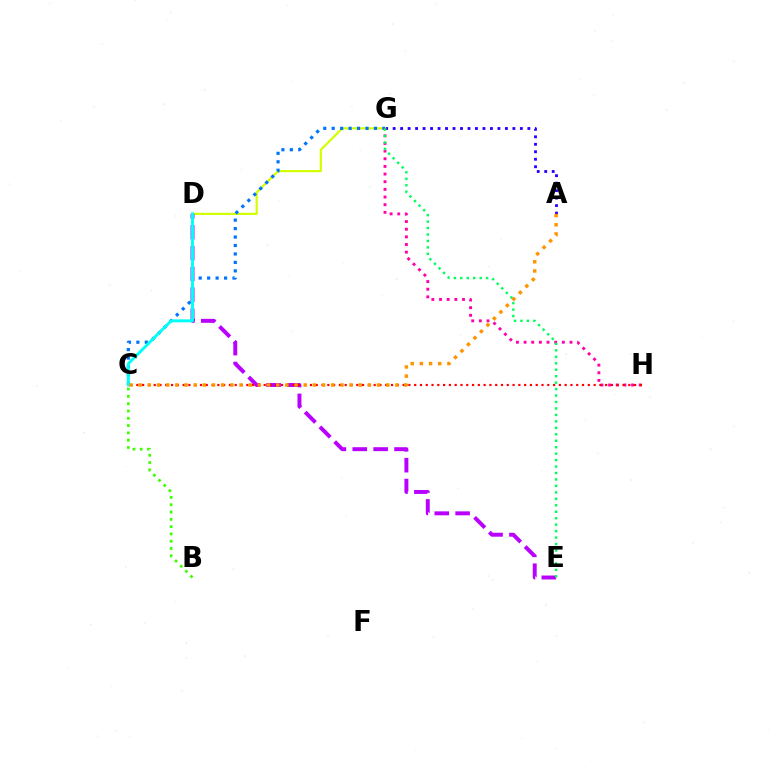{('A', 'G'): [{'color': '#2500ff', 'line_style': 'dotted', 'thickness': 2.03}], ('D', 'G'): [{'color': '#d1ff00', 'line_style': 'solid', 'thickness': 1.57}], ('D', 'E'): [{'color': '#b900ff', 'line_style': 'dashed', 'thickness': 2.84}], ('C', 'G'): [{'color': '#0074ff', 'line_style': 'dotted', 'thickness': 2.3}], ('C', 'D'): [{'color': '#00fff6', 'line_style': 'solid', 'thickness': 2.11}], ('B', 'C'): [{'color': '#3dff00', 'line_style': 'dotted', 'thickness': 1.98}], ('G', 'H'): [{'color': '#ff00ac', 'line_style': 'dotted', 'thickness': 2.08}], ('C', 'H'): [{'color': '#ff0000', 'line_style': 'dotted', 'thickness': 1.57}], ('E', 'G'): [{'color': '#00ff5c', 'line_style': 'dotted', 'thickness': 1.75}], ('A', 'C'): [{'color': '#ff9400', 'line_style': 'dotted', 'thickness': 2.49}]}